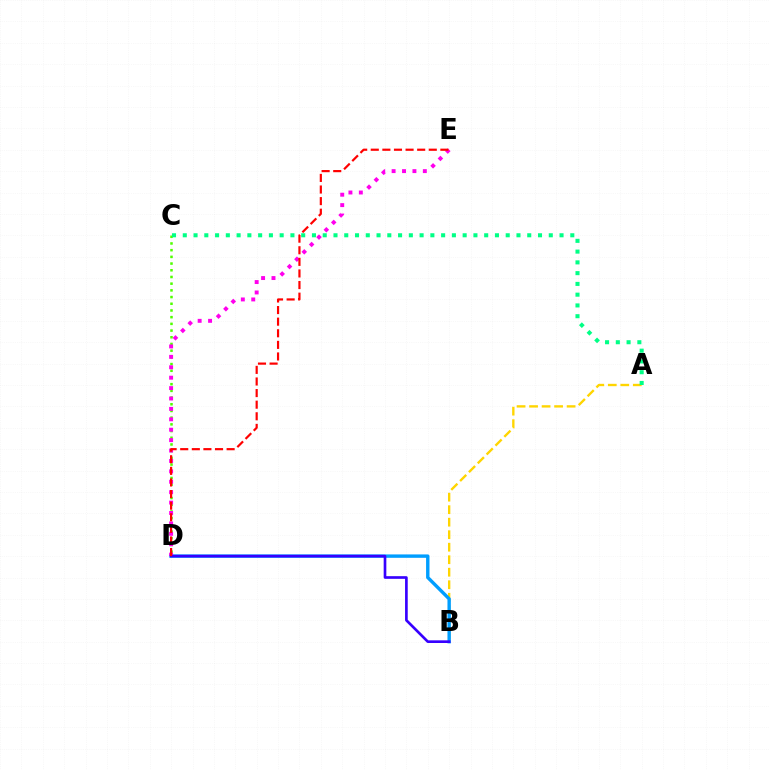{('C', 'D'): [{'color': '#4fff00', 'line_style': 'dotted', 'thickness': 1.82}], ('A', 'B'): [{'color': '#ffd500', 'line_style': 'dashed', 'thickness': 1.7}], ('B', 'D'): [{'color': '#009eff', 'line_style': 'solid', 'thickness': 2.45}, {'color': '#3700ff', 'line_style': 'solid', 'thickness': 1.92}], ('D', 'E'): [{'color': '#ff00ed', 'line_style': 'dotted', 'thickness': 2.83}, {'color': '#ff0000', 'line_style': 'dashed', 'thickness': 1.58}], ('A', 'C'): [{'color': '#00ff86', 'line_style': 'dotted', 'thickness': 2.92}]}